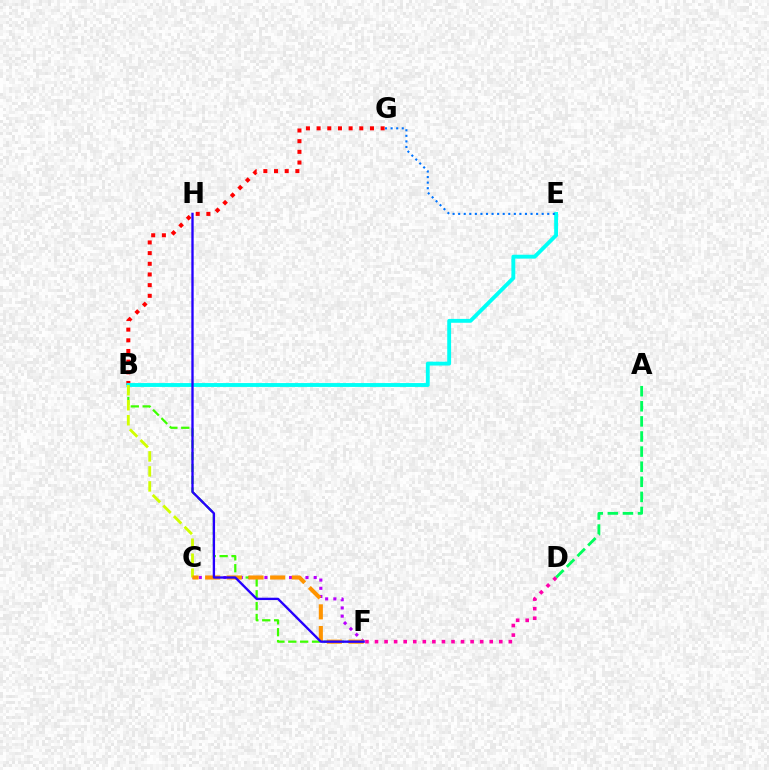{('B', 'G'): [{'color': '#ff0000', 'line_style': 'dotted', 'thickness': 2.9}], ('C', 'F'): [{'color': '#b900ff', 'line_style': 'dotted', 'thickness': 2.23}, {'color': '#ff9400', 'line_style': 'dashed', 'thickness': 2.94}], ('B', 'E'): [{'color': '#00fff6', 'line_style': 'solid', 'thickness': 2.78}], ('B', 'F'): [{'color': '#3dff00', 'line_style': 'dashed', 'thickness': 1.61}], ('B', 'C'): [{'color': '#d1ff00', 'line_style': 'dashed', 'thickness': 2.04}], ('E', 'G'): [{'color': '#0074ff', 'line_style': 'dotted', 'thickness': 1.51}], ('A', 'D'): [{'color': '#00ff5c', 'line_style': 'dashed', 'thickness': 2.05}], ('F', 'H'): [{'color': '#2500ff', 'line_style': 'solid', 'thickness': 1.69}], ('D', 'F'): [{'color': '#ff00ac', 'line_style': 'dotted', 'thickness': 2.6}]}